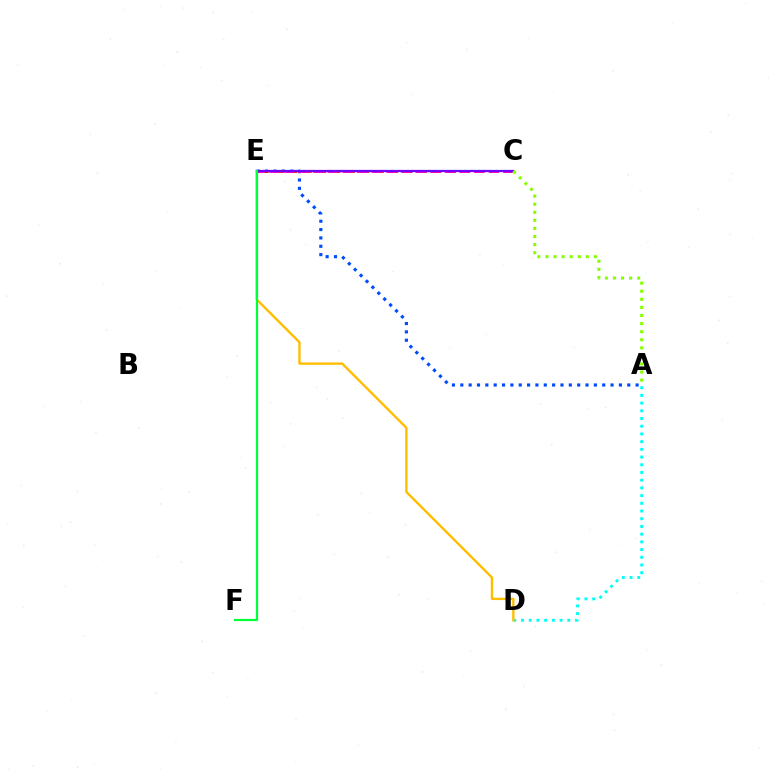{('A', 'E'): [{'color': '#004bff', 'line_style': 'dotted', 'thickness': 2.27}], ('C', 'E'): [{'color': '#ff0000', 'line_style': 'dashed', 'thickness': 1.96}, {'color': '#ff00cf', 'line_style': 'dashed', 'thickness': 1.99}, {'color': '#7200ff', 'line_style': 'solid', 'thickness': 1.61}], ('A', 'D'): [{'color': '#00fff6', 'line_style': 'dotted', 'thickness': 2.09}], ('D', 'E'): [{'color': '#ffbd00', 'line_style': 'solid', 'thickness': 1.7}], ('A', 'C'): [{'color': '#84ff00', 'line_style': 'dotted', 'thickness': 2.2}], ('E', 'F'): [{'color': '#00ff39', 'line_style': 'solid', 'thickness': 1.59}]}